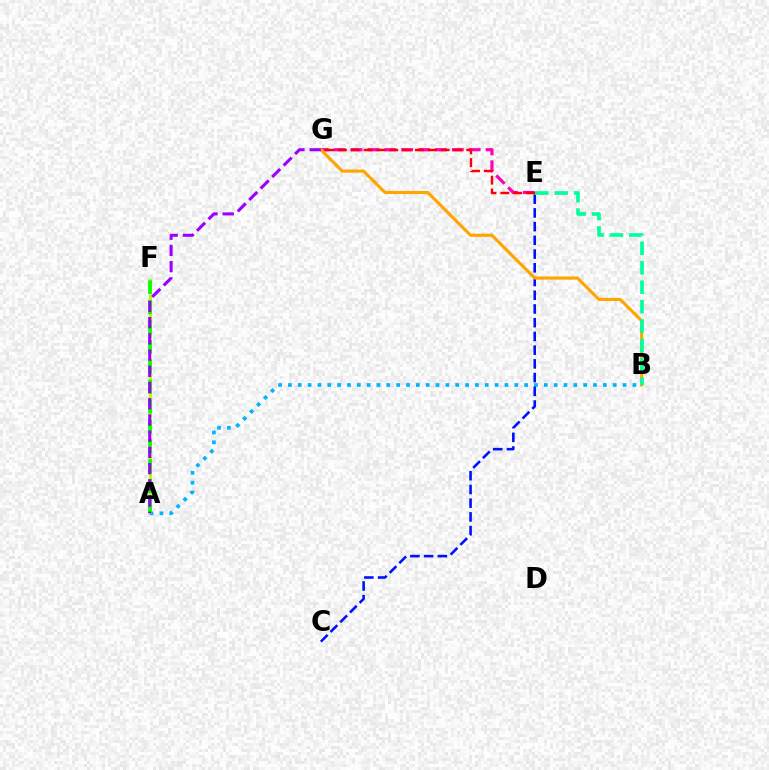{('A', 'B'): [{'color': '#00b5ff', 'line_style': 'dotted', 'thickness': 2.67}], ('A', 'F'): [{'color': '#b3ff00', 'line_style': 'dashed', 'thickness': 2.17}, {'color': '#08ff00', 'line_style': 'dashed', 'thickness': 2.7}], ('E', 'G'): [{'color': '#ff00bd', 'line_style': 'dashed', 'thickness': 2.29}, {'color': '#ff0000', 'line_style': 'dashed', 'thickness': 1.74}], ('C', 'E'): [{'color': '#0010ff', 'line_style': 'dashed', 'thickness': 1.86}], ('B', 'G'): [{'color': '#ffa500', 'line_style': 'solid', 'thickness': 2.25}], ('B', 'E'): [{'color': '#00ff9d', 'line_style': 'dashed', 'thickness': 2.64}], ('A', 'G'): [{'color': '#9b00ff', 'line_style': 'dashed', 'thickness': 2.2}]}